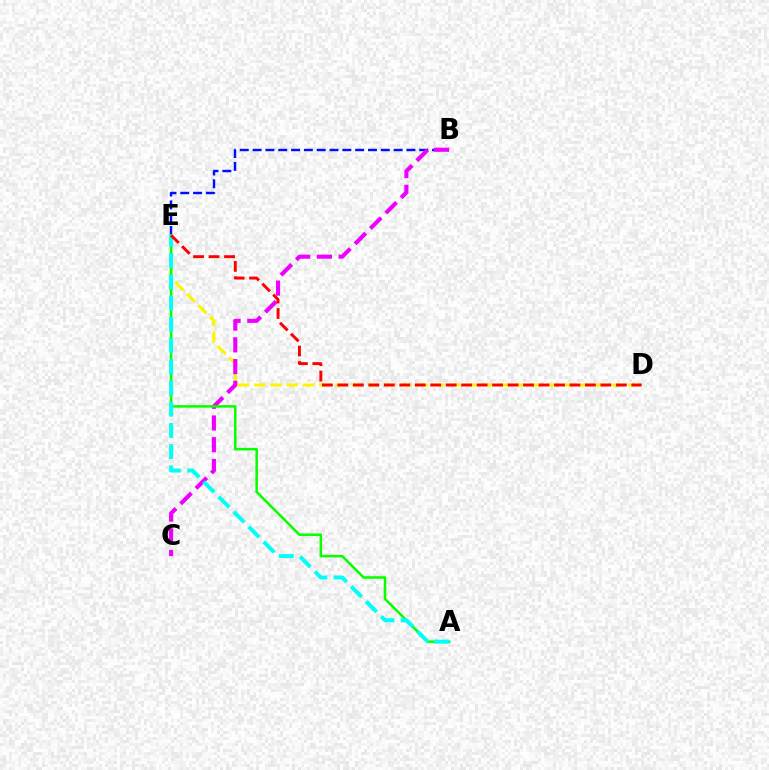{('B', 'E'): [{'color': '#0010ff', 'line_style': 'dashed', 'thickness': 1.74}], ('D', 'E'): [{'color': '#fcf500', 'line_style': 'dashed', 'thickness': 2.21}, {'color': '#ff0000', 'line_style': 'dashed', 'thickness': 2.1}], ('B', 'C'): [{'color': '#ee00ff', 'line_style': 'dashed', 'thickness': 2.95}], ('A', 'E'): [{'color': '#08ff00', 'line_style': 'solid', 'thickness': 1.82}, {'color': '#00fff6', 'line_style': 'dashed', 'thickness': 2.88}]}